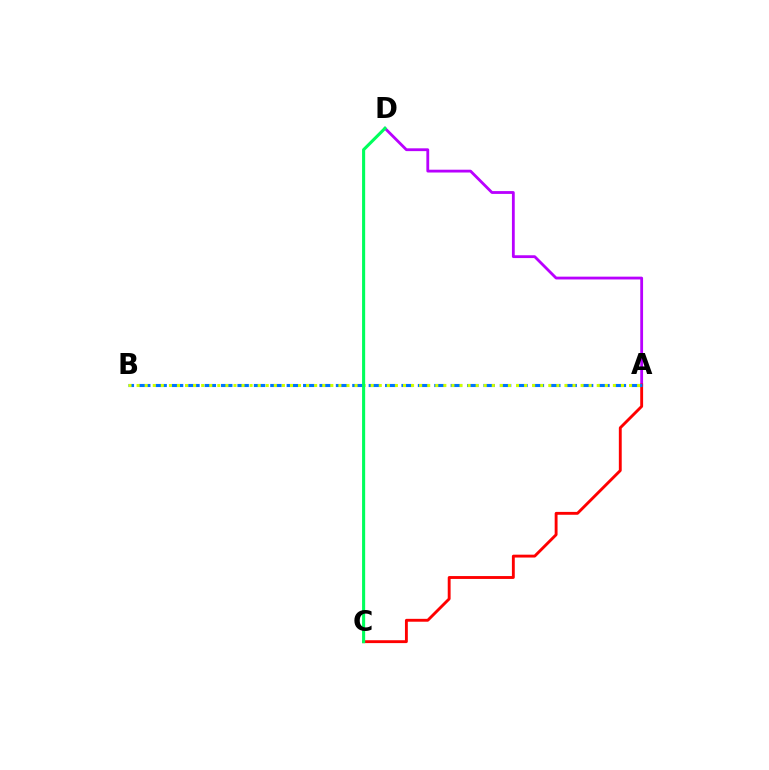{('A', 'D'): [{'color': '#b900ff', 'line_style': 'solid', 'thickness': 2.02}], ('A', 'C'): [{'color': '#ff0000', 'line_style': 'solid', 'thickness': 2.07}], ('A', 'B'): [{'color': '#0074ff', 'line_style': 'dashed', 'thickness': 2.23}, {'color': '#d1ff00', 'line_style': 'dotted', 'thickness': 2.19}], ('C', 'D'): [{'color': '#00ff5c', 'line_style': 'solid', 'thickness': 2.22}]}